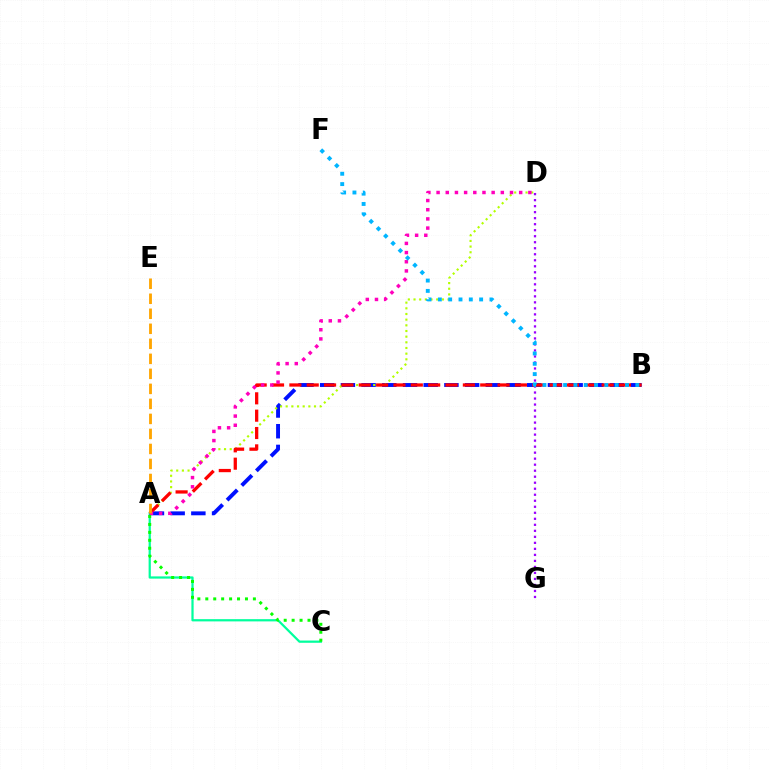{('D', 'G'): [{'color': '#9b00ff', 'line_style': 'dotted', 'thickness': 1.63}], ('A', 'C'): [{'color': '#00ff9d', 'line_style': 'solid', 'thickness': 1.61}, {'color': '#08ff00', 'line_style': 'dotted', 'thickness': 2.16}], ('A', 'B'): [{'color': '#0010ff', 'line_style': 'dashed', 'thickness': 2.81}, {'color': '#ff0000', 'line_style': 'dashed', 'thickness': 2.36}], ('A', 'D'): [{'color': '#b3ff00', 'line_style': 'dotted', 'thickness': 1.54}, {'color': '#ff00bd', 'line_style': 'dotted', 'thickness': 2.49}], ('B', 'F'): [{'color': '#00b5ff', 'line_style': 'dotted', 'thickness': 2.8}], ('A', 'E'): [{'color': '#ffa500', 'line_style': 'dashed', 'thickness': 2.04}]}